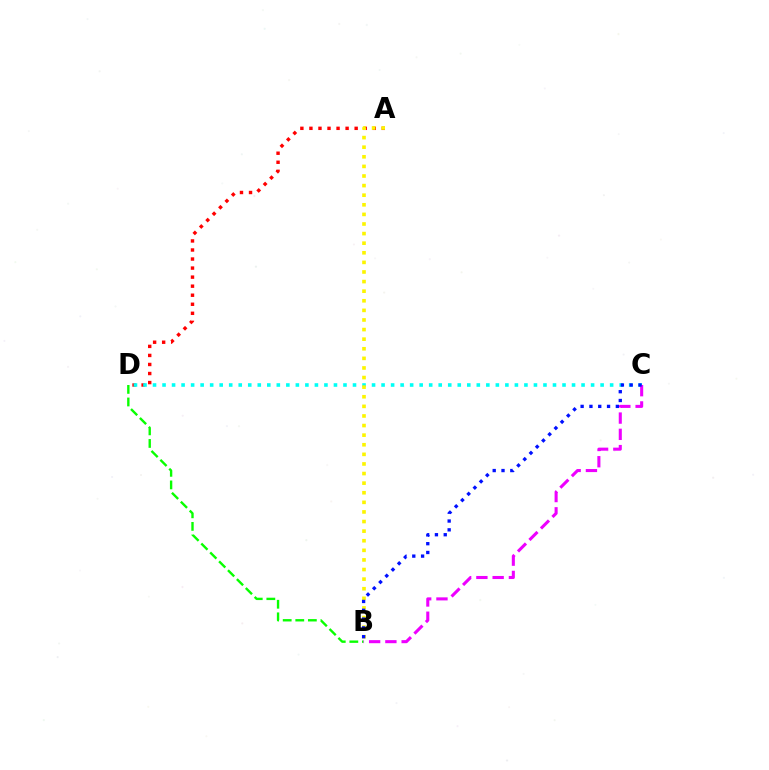{('A', 'D'): [{'color': '#ff0000', 'line_style': 'dotted', 'thickness': 2.46}], ('C', 'D'): [{'color': '#00fff6', 'line_style': 'dotted', 'thickness': 2.59}], ('B', 'D'): [{'color': '#08ff00', 'line_style': 'dashed', 'thickness': 1.71}], ('B', 'C'): [{'color': '#ee00ff', 'line_style': 'dashed', 'thickness': 2.21}, {'color': '#0010ff', 'line_style': 'dotted', 'thickness': 2.39}], ('A', 'B'): [{'color': '#fcf500', 'line_style': 'dotted', 'thickness': 2.61}]}